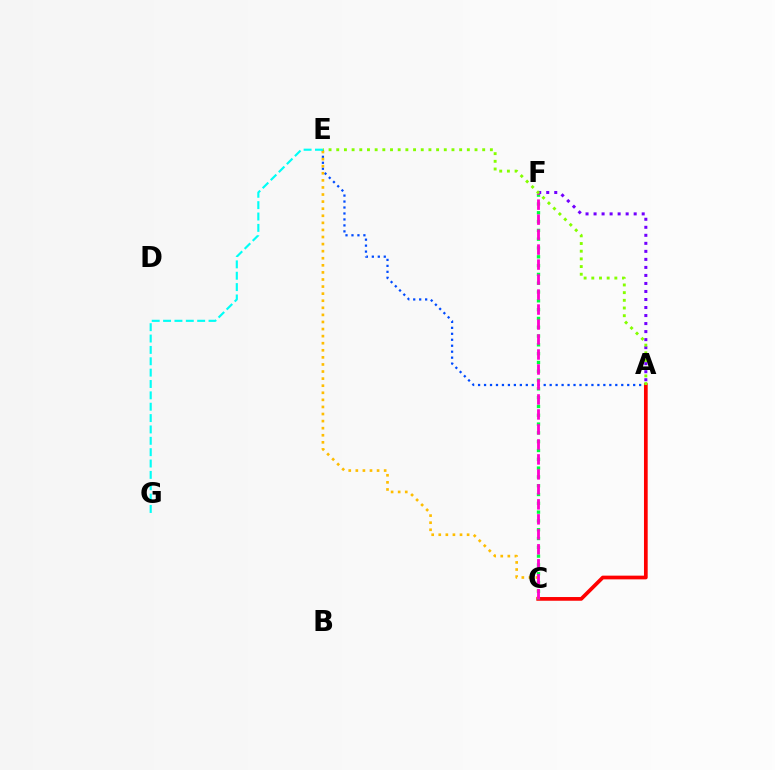{('A', 'E'): [{'color': '#004bff', 'line_style': 'dotted', 'thickness': 1.62}, {'color': '#84ff00', 'line_style': 'dotted', 'thickness': 2.09}], ('A', 'C'): [{'color': '#ff0000', 'line_style': 'solid', 'thickness': 2.67}], ('C', 'F'): [{'color': '#00ff39', 'line_style': 'dotted', 'thickness': 2.39}, {'color': '#ff00cf', 'line_style': 'dashed', 'thickness': 2.04}], ('A', 'F'): [{'color': '#7200ff', 'line_style': 'dotted', 'thickness': 2.18}], ('C', 'E'): [{'color': '#ffbd00', 'line_style': 'dotted', 'thickness': 1.92}], ('E', 'G'): [{'color': '#00fff6', 'line_style': 'dashed', 'thickness': 1.54}]}